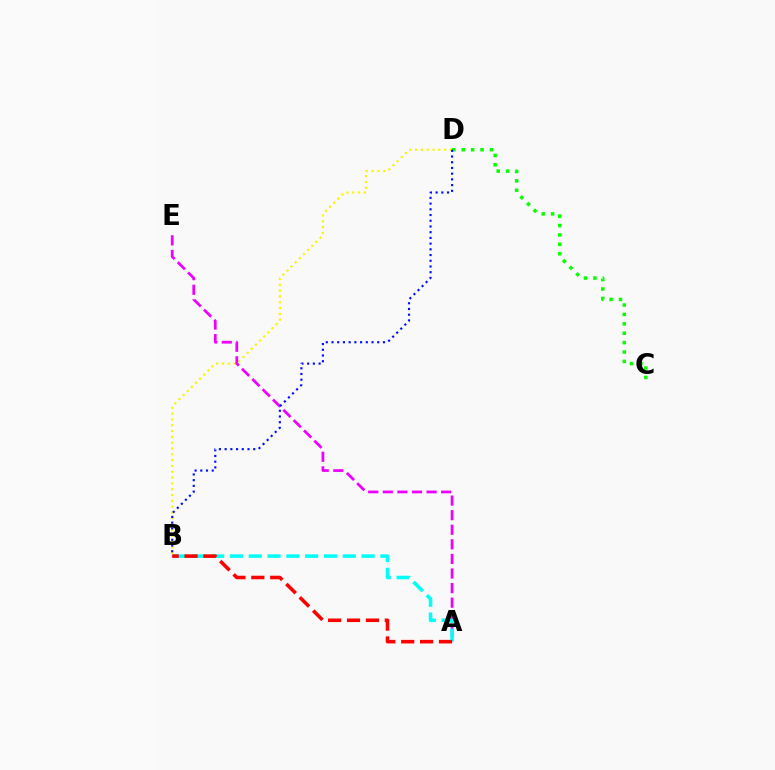{('B', 'D'): [{'color': '#fcf500', 'line_style': 'dotted', 'thickness': 1.58}, {'color': '#0010ff', 'line_style': 'dotted', 'thickness': 1.55}], ('C', 'D'): [{'color': '#08ff00', 'line_style': 'dotted', 'thickness': 2.55}], ('A', 'E'): [{'color': '#ee00ff', 'line_style': 'dashed', 'thickness': 1.98}], ('A', 'B'): [{'color': '#00fff6', 'line_style': 'dashed', 'thickness': 2.55}, {'color': '#ff0000', 'line_style': 'dashed', 'thickness': 2.57}]}